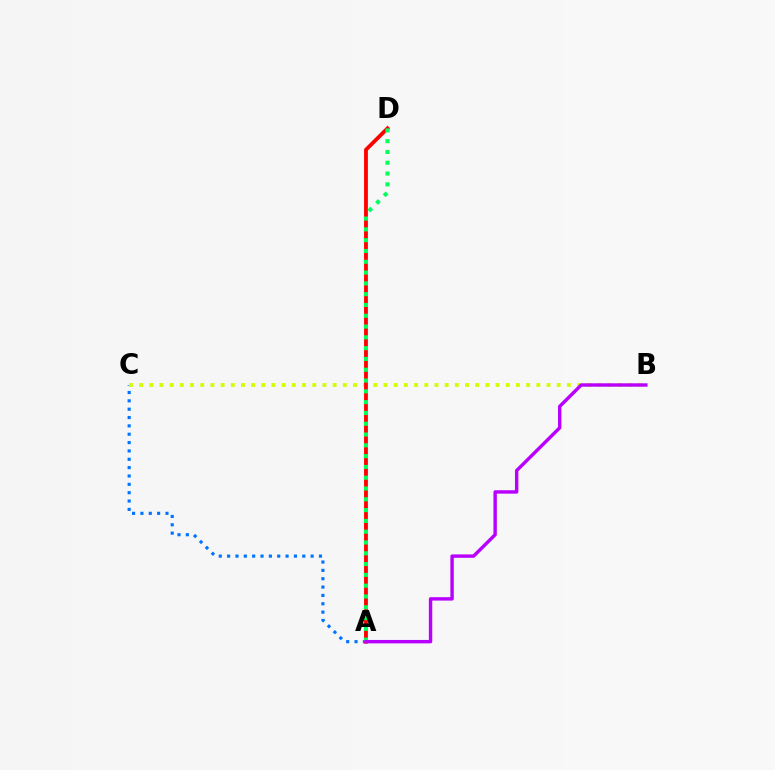{('A', 'C'): [{'color': '#0074ff', 'line_style': 'dotted', 'thickness': 2.27}], ('B', 'C'): [{'color': '#d1ff00', 'line_style': 'dotted', 'thickness': 2.77}], ('A', 'D'): [{'color': '#ff0000', 'line_style': 'solid', 'thickness': 2.74}, {'color': '#00ff5c', 'line_style': 'dotted', 'thickness': 2.93}], ('A', 'B'): [{'color': '#b900ff', 'line_style': 'solid', 'thickness': 2.46}]}